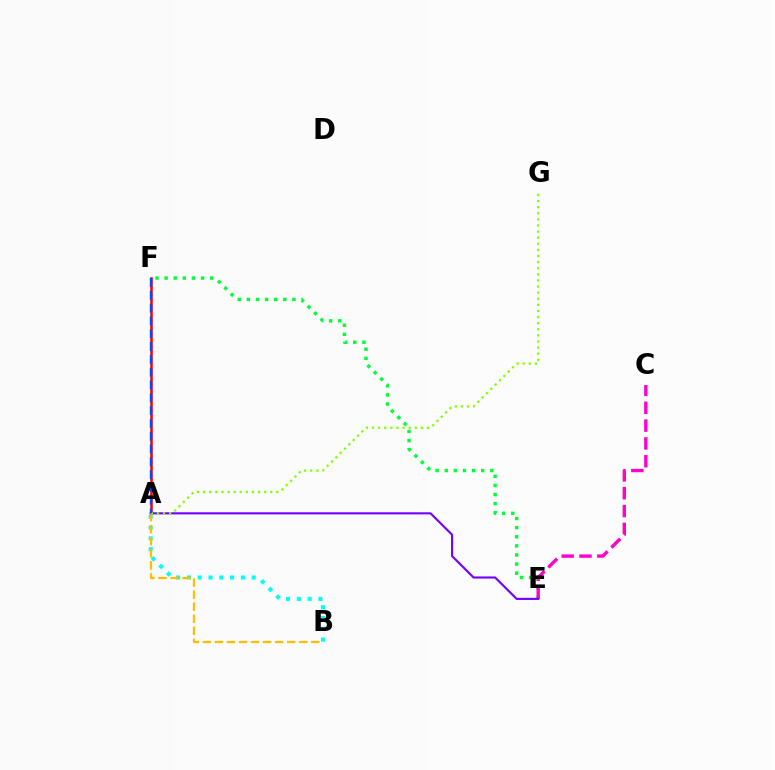{('A', 'F'): [{'color': '#ff0000', 'line_style': 'solid', 'thickness': 1.81}, {'color': '#004bff', 'line_style': 'dashed', 'thickness': 1.74}], ('A', 'B'): [{'color': '#00fff6', 'line_style': 'dotted', 'thickness': 2.93}, {'color': '#ffbd00', 'line_style': 'dashed', 'thickness': 1.64}], ('E', 'F'): [{'color': '#00ff39', 'line_style': 'dotted', 'thickness': 2.47}], ('C', 'E'): [{'color': '#ff00cf', 'line_style': 'dashed', 'thickness': 2.42}], ('A', 'E'): [{'color': '#7200ff', 'line_style': 'solid', 'thickness': 1.53}], ('A', 'G'): [{'color': '#84ff00', 'line_style': 'dotted', 'thickness': 1.66}]}